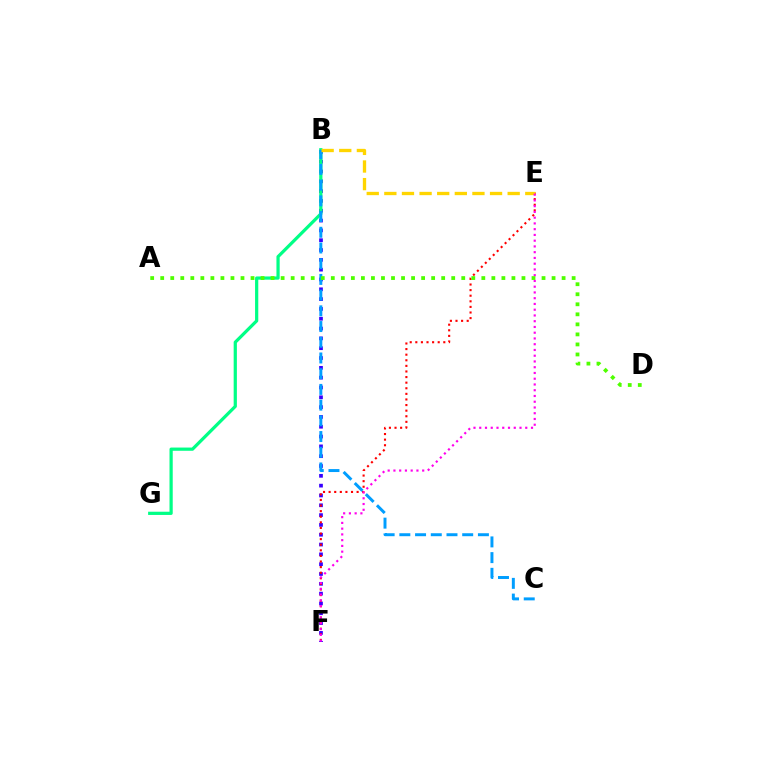{('B', 'F'): [{'color': '#3700ff', 'line_style': 'dotted', 'thickness': 2.67}], ('B', 'G'): [{'color': '#00ff86', 'line_style': 'solid', 'thickness': 2.32}], ('E', 'F'): [{'color': '#ff0000', 'line_style': 'dotted', 'thickness': 1.52}, {'color': '#ff00ed', 'line_style': 'dotted', 'thickness': 1.56}], ('B', 'C'): [{'color': '#009eff', 'line_style': 'dashed', 'thickness': 2.13}], ('B', 'E'): [{'color': '#ffd500', 'line_style': 'dashed', 'thickness': 2.39}], ('A', 'D'): [{'color': '#4fff00', 'line_style': 'dotted', 'thickness': 2.73}]}